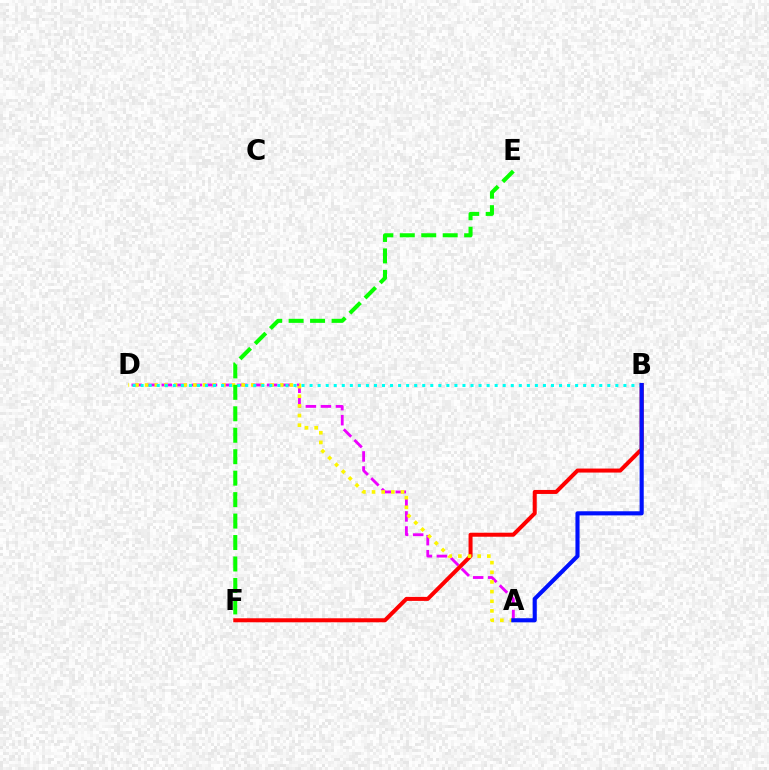{('A', 'D'): [{'color': '#ee00ff', 'line_style': 'dashed', 'thickness': 2.04}, {'color': '#fcf500', 'line_style': 'dotted', 'thickness': 2.62}], ('B', 'F'): [{'color': '#ff0000', 'line_style': 'solid', 'thickness': 2.89}], ('B', 'D'): [{'color': '#00fff6', 'line_style': 'dotted', 'thickness': 2.19}], ('E', 'F'): [{'color': '#08ff00', 'line_style': 'dashed', 'thickness': 2.91}], ('A', 'B'): [{'color': '#0010ff', 'line_style': 'solid', 'thickness': 2.96}]}